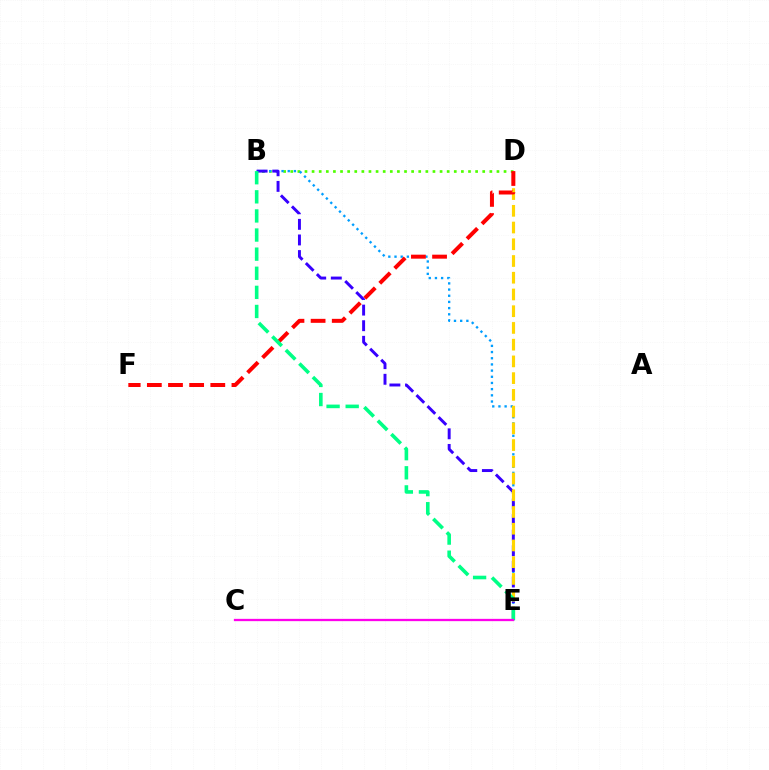{('B', 'D'): [{'color': '#4fff00', 'line_style': 'dotted', 'thickness': 1.93}], ('B', 'E'): [{'color': '#009eff', 'line_style': 'dotted', 'thickness': 1.68}, {'color': '#3700ff', 'line_style': 'dashed', 'thickness': 2.12}, {'color': '#00ff86', 'line_style': 'dashed', 'thickness': 2.6}], ('D', 'E'): [{'color': '#ffd500', 'line_style': 'dashed', 'thickness': 2.27}], ('D', 'F'): [{'color': '#ff0000', 'line_style': 'dashed', 'thickness': 2.87}], ('C', 'E'): [{'color': '#ff00ed', 'line_style': 'solid', 'thickness': 1.65}]}